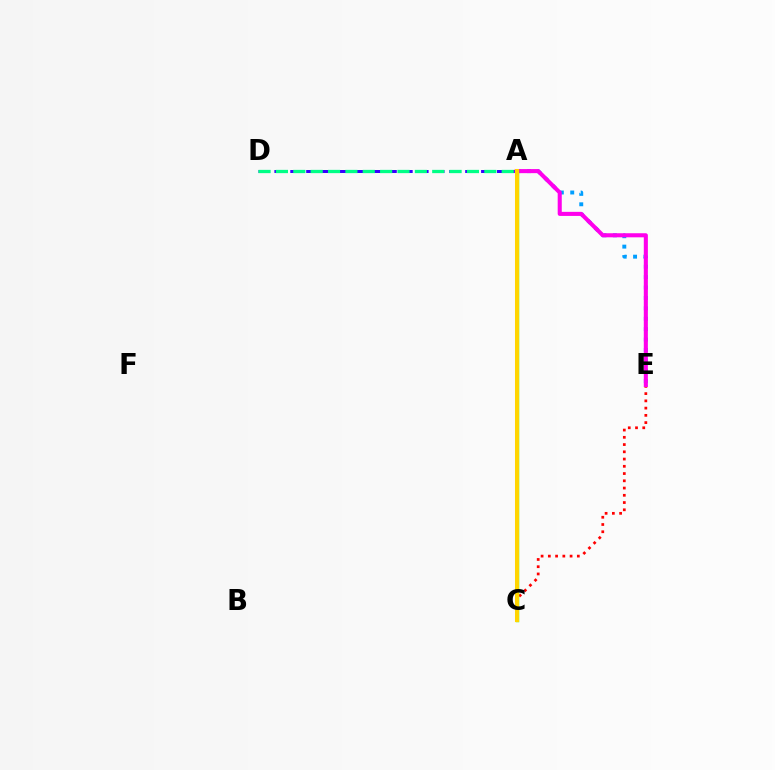{('A', 'E'): [{'color': '#009eff', 'line_style': 'dotted', 'thickness': 2.83}, {'color': '#ff00ed', 'line_style': 'solid', 'thickness': 2.93}], ('A', 'D'): [{'color': '#3700ff', 'line_style': 'dashed', 'thickness': 2.16}, {'color': '#00ff86', 'line_style': 'dashed', 'thickness': 2.36}], ('C', 'E'): [{'color': '#ff0000', 'line_style': 'dotted', 'thickness': 1.97}], ('A', 'C'): [{'color': '#4fff00', 'line_style': 'solid', 'thickness': 2.48}, {'color': '#ffd500', 'line_style': 'solid', 'thickness': 2.91}]}